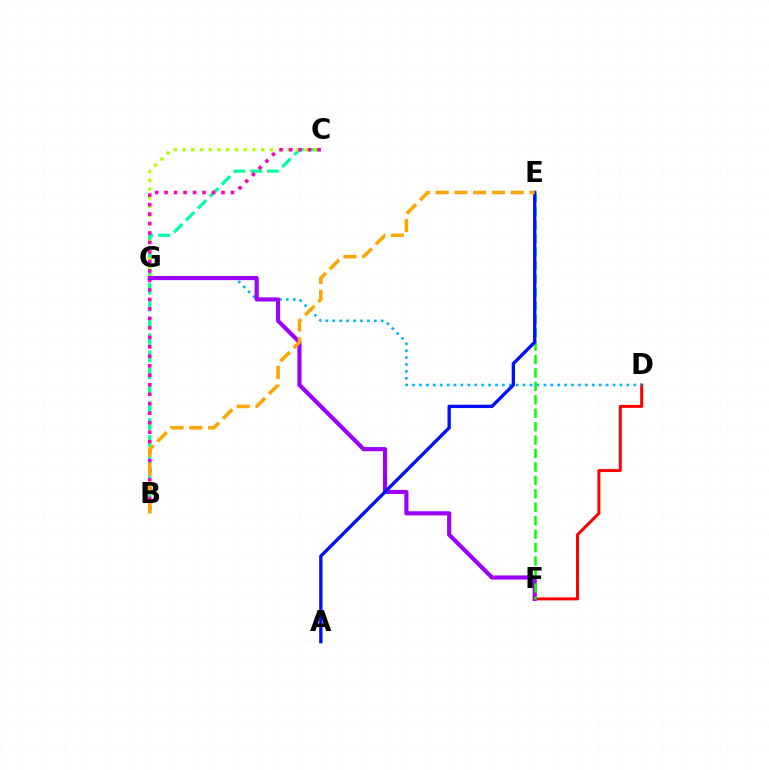{('B', 'C'): [{'color': '#00ff9d', 'line_style': 'dashed', 'thickness': 2.3}, {'color': '#ff00bd', 'line_style': 'dotted', 'thickness': 2.58}], ('C', 'G'): [{'color': '#b3ff00', 'line_style': 'dotted', 'thickness': 2.37}], ('D', 'F'): [{'color': '#ff0000', 'line_style': 'solid', 'thickness': 2.16}], ('D', 'G'): [{'color': '#00b5ff', 'line_style': 'dotted', 'thickness': 1.88}], ('F', 'G'): [{'color': '#9b00ff', 'line_style': 'solid', 'thickness': 2.98}], ('E', 'F'): [{'color': '#08ff00', 'line_style': 'dashed', 'thickness': 1.83}], ('A', 'E'): [{'color': '#0010ff', 'line_style': 'solid', 'thickness': 2.4}], ('B', 'E'): [{'color': '#ffa500', 'line_style': 'dashed', 'thickness': 2.55}]}